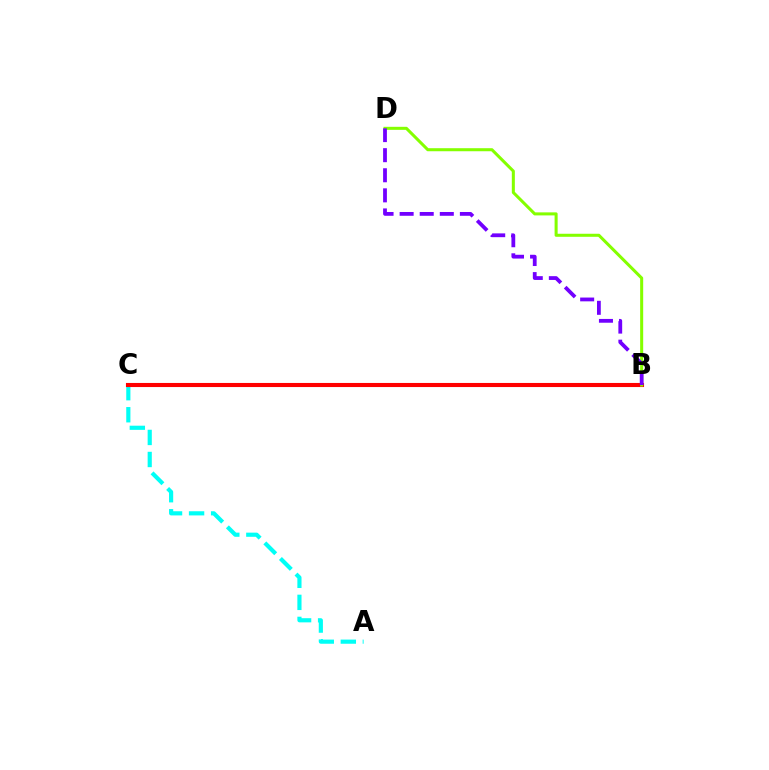{('A', 'C'): [{'color': '#00fff6', 'line_style': 'dashed', 'thickness': 2.99}], ('B', 'C'): [{'color': '#ff0000', 'line_style': 'solid', 'thickness': 2.95}], ('B', 'D'): [{'color': '#84ff00', 'line_style': 'solid', 'thickness': 2.19}, {'color': '#7200ff', 'line_style': 'dashed', 'thickness': 2.73}]}